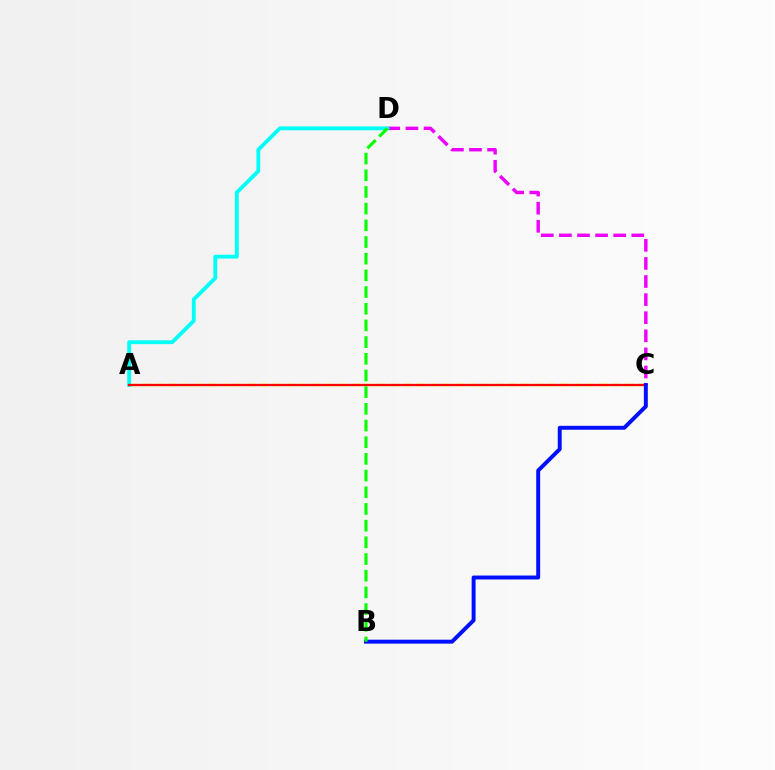{('C', 'D'): [{'color': '#ee00ff', 'line_style': 'dashed', 'thickness': 2.46}], ('A', 'C'): [{'color': '#fcf500', 'line_style': 'dashed', 'thickness': 1.77}, {'color': '#ff0000', 'line_style': 'solid', 'thickness': 1.64}], ('A', 'D'): [{'color': '#00fff6', 'line_style': 'solid', 'thickness': 2.76}], ('B', 'C'): [{'color': '#0010ff', 'line_style': 'solid', 'thickness': 2.84}], ('B', 'D'): [{'color': '#08ff00', 'line_style': 'dashed', 'thickness': 2.27}]}